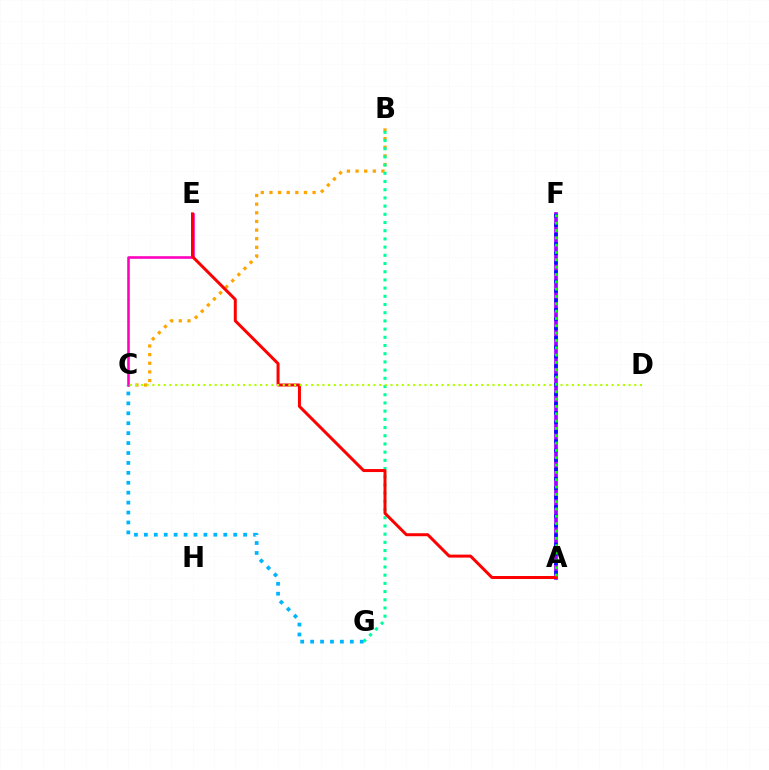{('B', 'C'): [{'color': '#ffa500', 'line_style': 'dotted', 'thickness': 2.35}], ('B', 'G'): [{'color': '#00ff9d', 'line_style': 'dotted', 'thickness': 2.23}], ('C', 'E'): [{'color': '#ff00bd', 'line_style': 'solid', 'thickness': 1.86}], ('A', 'F'): [{'color': '#9b00ff', 'line_style': 'solid', 'thickness': 2.65}, {'color': '#0010ff', 'line_style': 'dotted', 'thickness': 2.55}, {'color': '#08ff00', 'line_style': 'dotted', 'thickness': 1.99}], ('C', 'G'): [{'color': '#00b5ff', 'line_style': 'dotted', 'thickness': 2.7}], ('A', 'E'): [{'color': '#ff0000', 'line_style': 'solid', 'thickness': 2.16}], ('C', 'D'): [{'color': '#b3ff00', 'line_style': 'dotted', 'thickness': 1.54}]}